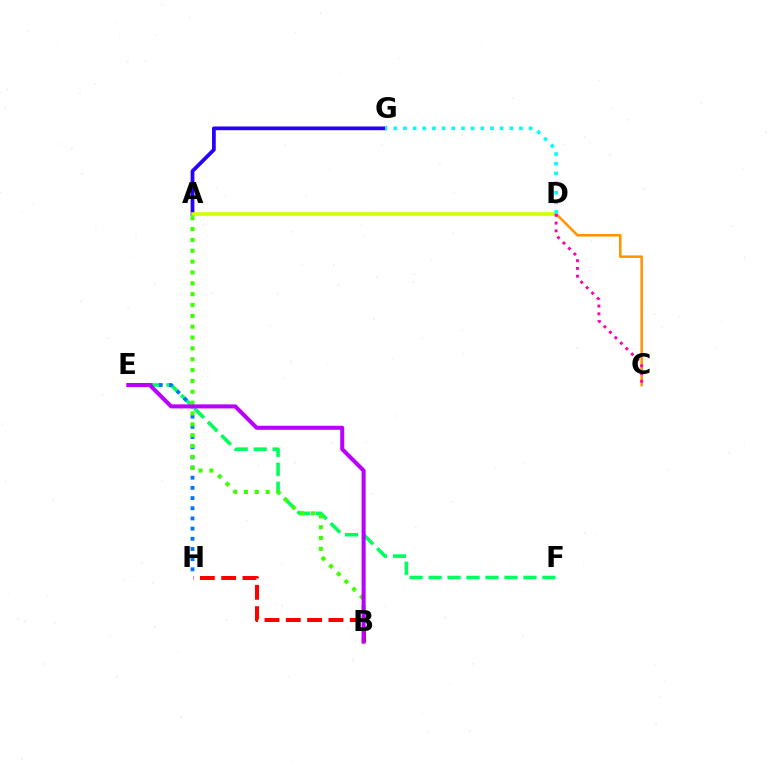{('E', 'F'): [{'color': '#00ff5c', 'line_style': 'dashed', 'thickness': 2.58}], ('A', 'G'): [{'color': '#2500ff', 'line_style': 'solid', 'thickness': 2.7}], ('A', 'D'): [{'color': '#d1ff00', 'line_style': 'solid', 'thickness': 2.59}], ('E', 'H'): [{'color': '#0074ff', 'line_style': 'dotted', 'thickness': 2.76}], ('C', 'D'): [{'color': '#ff9400', 'line_style': 'solid', 'thickness': 1.82}, {'color': '#ff00ac', 'line_style': 'dotted', 'thickness': 2.1}], ('A', 'B'): [{'color': '#3dff00', 'line_style': 'dotted', 'thickness': 2.95}], ('B', 'H'): [{'color': '#ff0000', 'line_style': 'dashed', 'thickness': 2.9}], ('D', 'G'): [{'color': '#00fff6', 'line_style': 'dotted', 'thickness': 2.63}], ('B', 'E'): [{'color': '#b900ff', 'line_style': 'solid', 'thickness': 2.91}]}